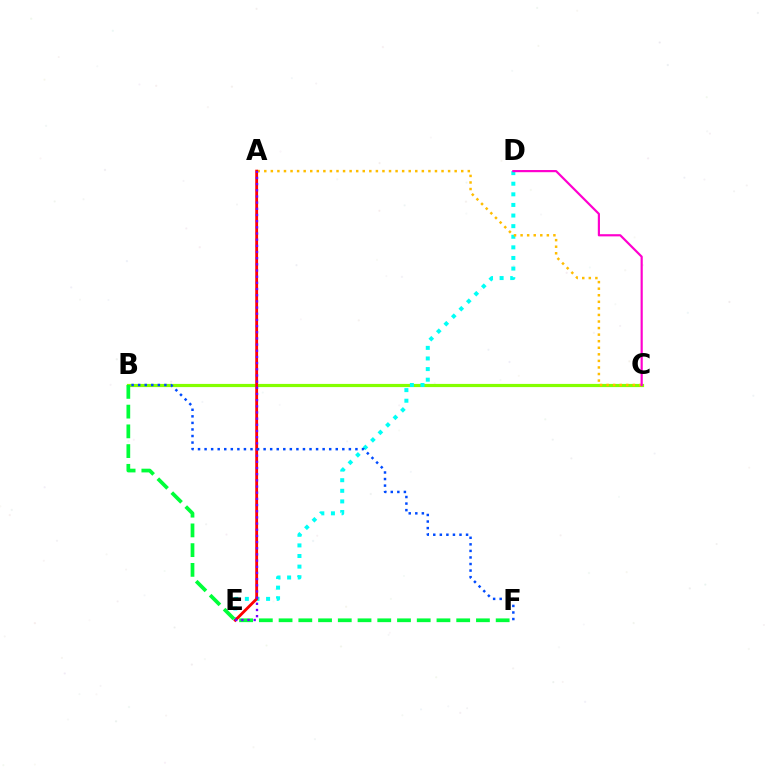{('B', 'C'): [{'color': '#84ff00', 'line_style': 'solid', 'thickness': 2.29}], ('D', 'E'): [{'color': '#00fff6', 'line_style': 'dotted', 'thickness': 2.88}], ('A', 'C'): [{'color': '#ffbd00', 'line_style': 'dotted', 'thickness': 1.78}], ('B', 'F'): [{'color': '#00ff39', 'line_style': 'dashed', 'thickness': 2.68}, {'color': '#004bff', 'line_style': 'dotted', 'thickness': 1.78}], ('C', 'D'): [{'color': '#ff00cf', 'line_style': 'solid', 'thickness': 1.57}], ('A', 'E'): [{'color': '#ff0000', 'line_style': 'solid', 'thickness': 2.05}, {'color': '#7200ff', 'line_style': 'dotted', 'thickness': 1.68}]}